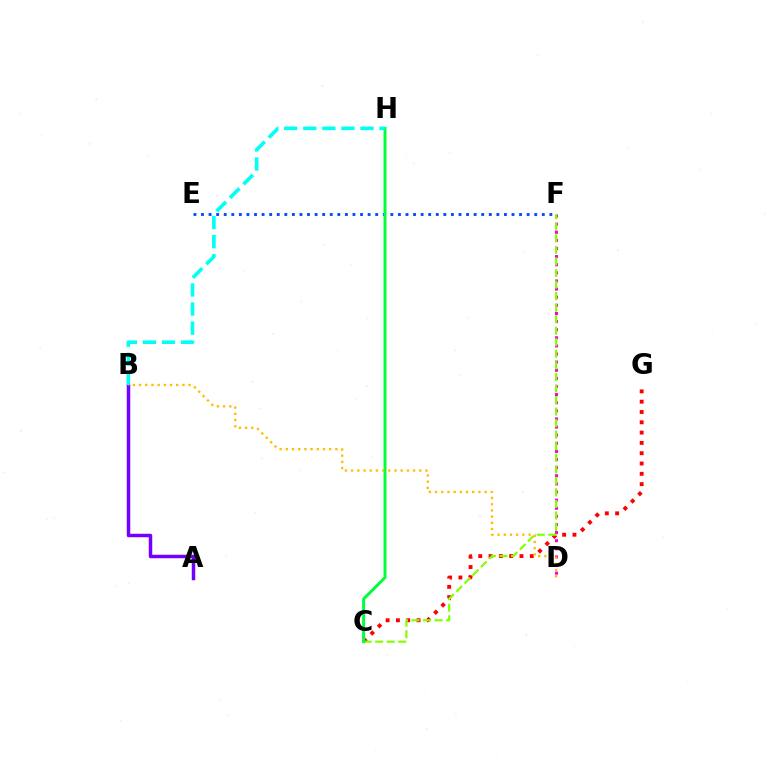{('E', 'F'): [{'color': '#004bff', 'line_style': 'dotted', 'thickness': 2.06}], ('A', 'B'): [{'color': '#7200ff', 'line_style': 'solid', 'thickness': 2.5}], ('D', 'F'): [{'color': '#ff00cf', 'line_style': 'dotted', 'thickness': 2.21}], ('C', 'G'): [{'color': '#ff0000', 'line_style': 'dotted', 'thickness': 2.8}], ('C', 'F'): [{'color': '#84ff00', 'line_style': 'dashed', 'thickness': 1.57}], ('C', 'H'): [{'color': '#00ff39', 'line_style': 'solid', 'thickness': 2.14}], ('B', 'H'): [{'color': '#00fff6', 'line_style': 'dashed', 'thickness': 2.59}], ('B', 'D'): [{'color': '#ffbd00', 'line_style': 'dotted', 'thickness': 1.68}]}